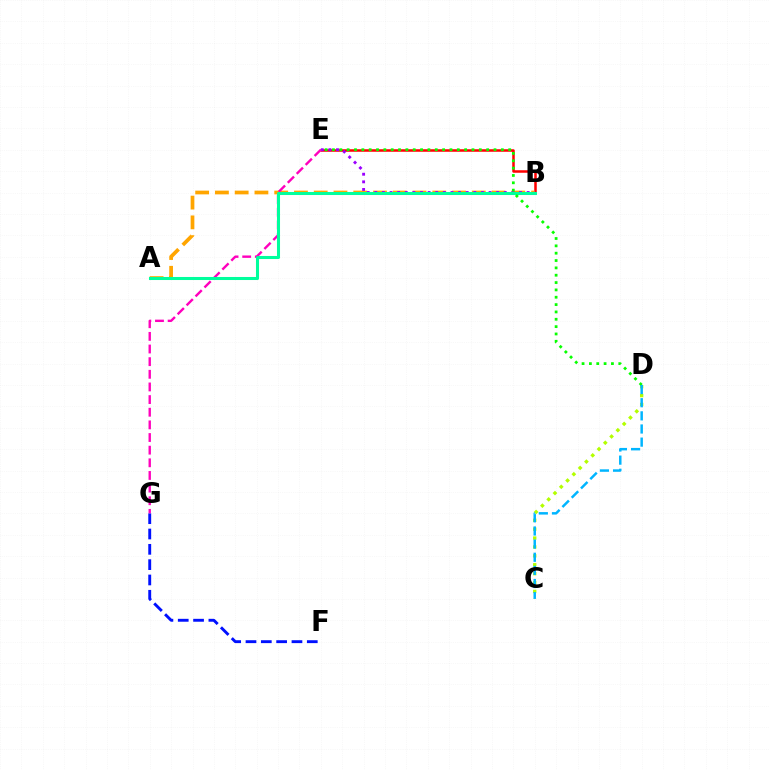{('F', 'G'): [{'color': '#0010ff', 'line_style': 'dashed', 'thickness': 2.08}], ('B', 'E'): [{'color': '#ff0000', 'line_style': 'solid', 'thickness': 1.81}, {'color': '#9b00ff', 'line_style': 'dotted', 'thickness': 2.07}], ('C', 'D'): [{'color': '#b3ff00', 'line_style': 'dotted', 'thickness': 2.42}, {'color': '#00b5ff', 'line_style': 'dashed', 'thickness': 1.78}], ('A', 'B'): [{'color': '#ffa500', 'line_style': 'dashed', 'thickness': 2.68}, {'color': '#00ff9d', 'line_style': 'solid', 'thickness': 2.19}], ('E', 'G'): [{'color': '#ff00bd', 'line_style': 'dashed', 'thickness': 1.72}], ('D', 'E'): [{'color': '#08ff00', 'line_style': 'dotted', 'thickness': 2.0}]}